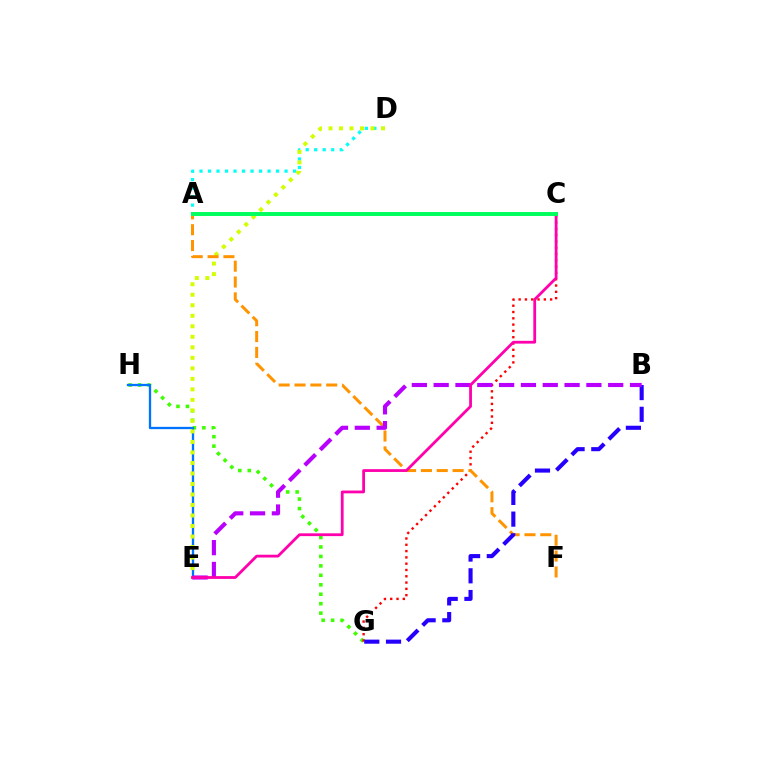{('G', 'H'): [{'color': '#3dff00', 'line_style': 'dotted', 'thickness': 2.57}], ('E', 'H'): [{'color': '#0074ff', 'line_style': 'solid', 'thickness': 1.66}], ('A', 'D'): [{'color': '#00fff6', 'line_style': 'dotted', 'thickness': 2.31}], ('C', 'G'): [{'color': '#ff0000', 'line_style': 'dotted', 'thickness': 1.71}], ('D', 'E'): [{'color': '#d1ff00', 'line_style': 'dotted', 'thickness': 2.86}], ('A', 'F'): [{'color': '#ff9400', 'line_style': 'dashed', 'thickness': 2.15}], ('B', 'G'): [{'color': '#2500ff', 'line_style': 'dashed', 'thickness': 2.95}], ('B', 'E'): [{'color': '#b900ff', 'line_style': 'dashed', 'thickness': 2.96}], ('C', 'E'): [{'color': '#ff00ac', 'line_style': 'solid', 'thickness': 2.01}], ('A', 'C'): [{'color': '#00ff5c', 'line_style': 'solid', 'thickness': 2.83}]}